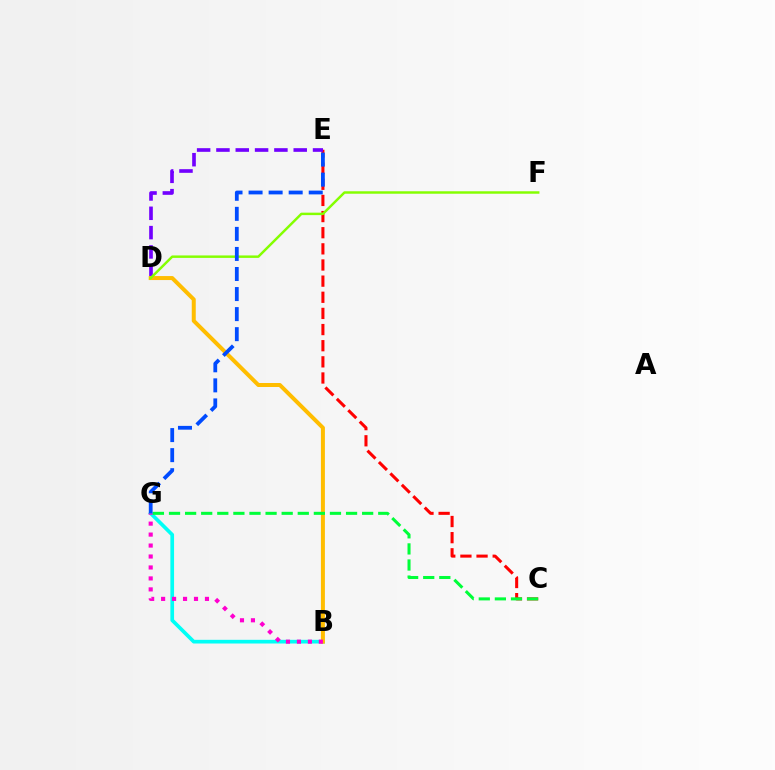{('C', 'E'): [{'color': '#ff0000', 'line_style': 'dashed', 'thickness': 2.19}], ('D', 'E'): [{'color': '#7200ff', 'line_style': 'dashed', 'thickness': 2.62}], ('B', 'G'): [{'color': '#00fff6', 'line_style': 'solid', 'thickness': 2.65}, {'color': '#ff00cf', 'line_style': 'dotted', 'thickness': 2.98}], ('B', 'D'): [{'color': '#ffbd00', 'line_style': 'solid', 'thickness': 2.87}], ('D', 'F'): [{'color': '#84ff00', 'line_style': 'solid', 'thickness': 1.77}], ('C', 'G'): [{'color': '#00ff39', 'line_style': 'dashed', 'thickness': 2.19}], ('E', 'G'): [{'color': '#004bff', 'line_style': 'dashed', 'thickness': 2.72}]}